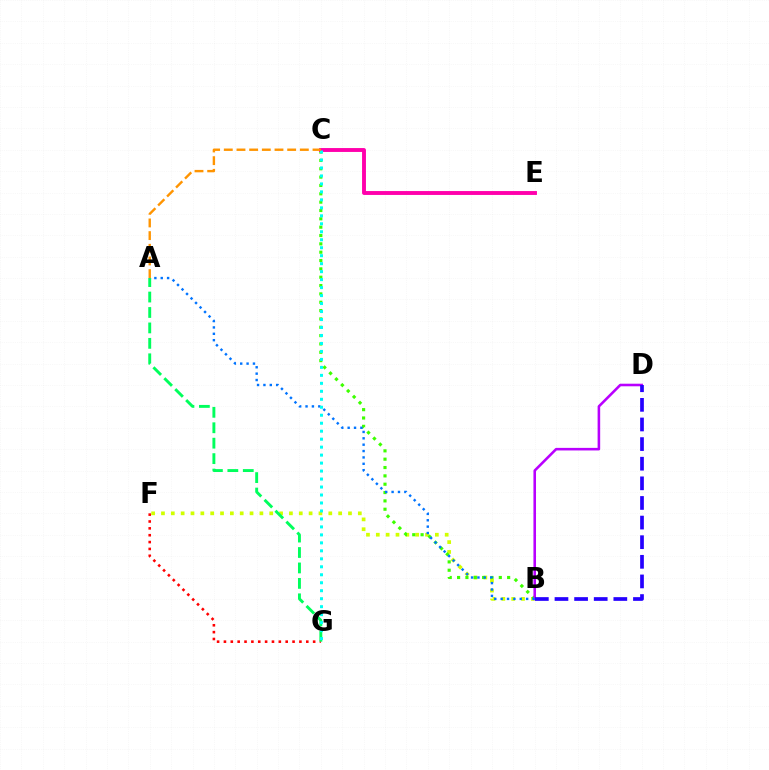{('B', 'F'): [{'color': '#d1ff00', 'line_style': 'dotted', 'thickness': 2.67}], ('F', 'G'): [{'color': '#ff0000', 'line_style': 'dotted', 'thickness': 1.86}], ('B', 'C'): [{'color': '#3dff00', 'line_style': 'dotted', 'thickness': 2.27}], ('A', 'G'): [{'color': '#00ff5c', 'line_style': 'dashed', 'thickness': 2.1}], ('B', 'D'): [{'color': '#b900ff', 'line_style': 'solid', 'thickness': 1.86}, {'color': '#2500ff', 'line_style': 'dashed', 'thickness': 2.67}], ('A', 'B'): [{'color': '#0074ff', 'line_style': 'dotted', 'thickness': 1.73}], ('C', 'E'): [{'color': '#ff00ac', 'line_style': 'solid', 'thickness': 2.8}], ('C', 'G'): [{'color': '#00fff6', 'line_style': 'dotted', 'thickness': 2.17}], ('A', 'C'): [{'color': '#ff9400', 'line_style': 'dashed', 'thickness': 1.72}]}